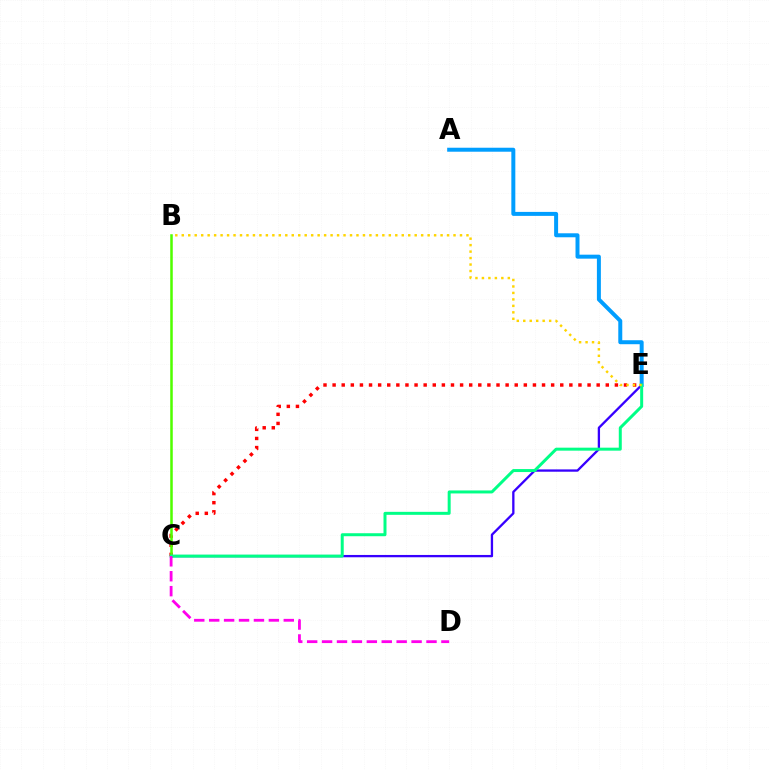{('C', 'E'): [{'color': '#ff0000', 'line_style': 'dotted', 'thickness': 2.47}, {'color': '#3700ff', 'line_style': 'solid', 'thickness': 1.66}, {'color': '#00ff86', 'line_style': 'solid', 'thickness': 2.15}], ('B', 'C'): [{'color': '#4fff00', 'line_style': 'solid', 'thickness': 1.82}], ('A', 'E'): [{'color': '#009eff', 'line_style': 'solid', 'thickness': 2.87}], ('C', 'D'): [{'color': '#ff00ed', 'line_style': 'dashed', 'thickness': 2.03}], ('B', 'E'): [{'color': '#ffd500', 'line_style': 'dotted', 'thickness': 1.76}]}